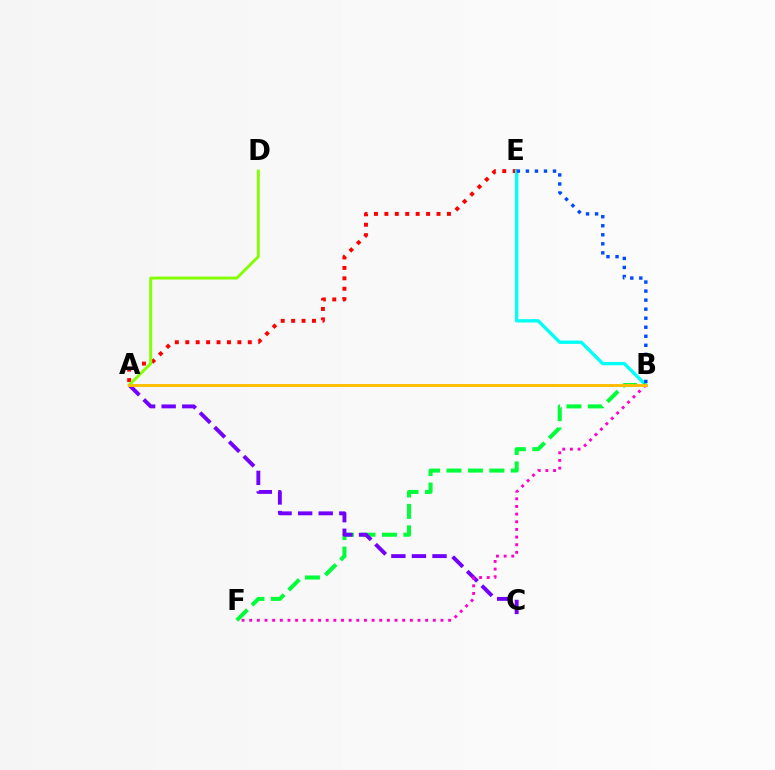{('A', 'E'): [{'color': '#ff0000', 'line_style': 'dotted', 'thickness': 2.83}], ('B', 'E'): [{'color': '#00fff6', 'line_style': 'solid', 'thickness': 2.41}, {'color': '#004bff', 'line_style': 'dotted', 'thickness': 2.45}], ('B', 'F'): [{'color': '#00ff39', 'line_style': 'dashed', 'thickness': 2.91}, {'color': '#ff00cf', 'line_style': 'dotted', 'thickness': 2.08}], ('A', 'C'): [{'color': '#7200ff', 'line_style': 'dashed', 'thickness': 2.79}], ('A', 'D'): [{'color': '#84ff00', 'line_style': 'solid', 'thickness': 2.1}], ('A', 'B'): [{'color': '#ffbd00', 'line_style': 'solid', 'thickness': 2.08}]}